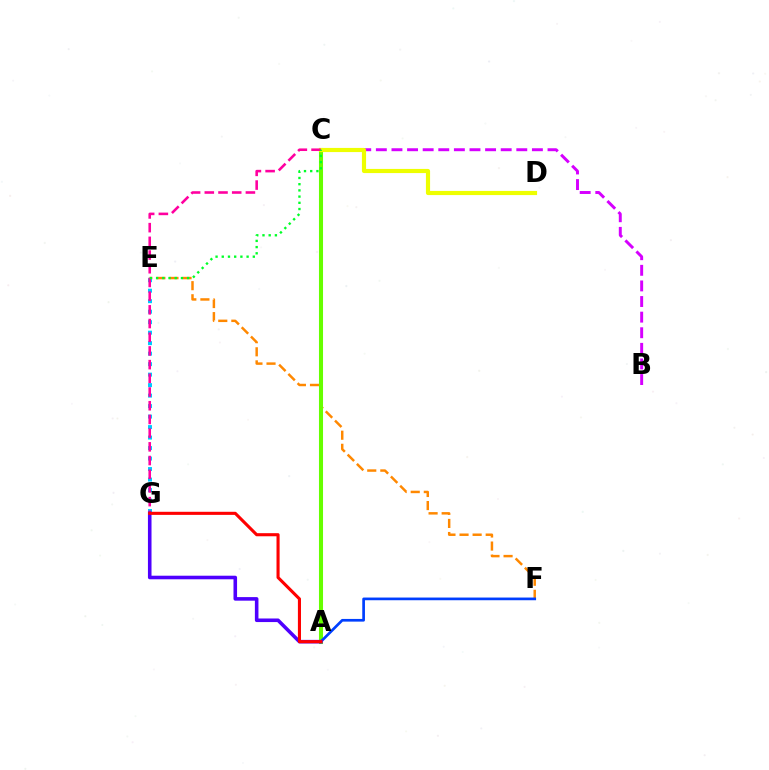{('E', 'F'): [{'color': '#ff8800', 'line_style': 'dashed', 'thickness': 1.78}], ('A', 'C'): [{'color': '#00ffaf', 'line_style': 'solid', 'thickness': 1.92}, {'color': '#66ff00', 'line_style': 'solid', 'thickness': 2.92}], ('B', 'C'): [{'color': '#d600ff', 'line_style': 'dashed', 'thickness': 2.12}], ('A', 'F'): [{'color': '#003fff', 'line_style': 'solid', 'thickness': 1.94}], ('C', 'D'): [{'color': '#eeff00', 'line_style': 'solid', 'thickness': 2.99}], ('E', 'G'): [{'color': '#00c7ff', 'line_style': 'dotted', 'thickness': 2.85}], ('C', 'G'): [{'color': '#ff00a0', 'line_style': 'dashed', 'thickness': 1.86}], ('A', 'G'): [{'color': '#4f00ff', 'line_style': 'solid', 'thickness': 2.57}, {'color': '#ff0000', 'line_style': 'solid', 'thickness': 2.23}], ('C', 'E'): [{'color': '#00ff27', 'line_style': 'dotted', 'thickness': 1.69}]}